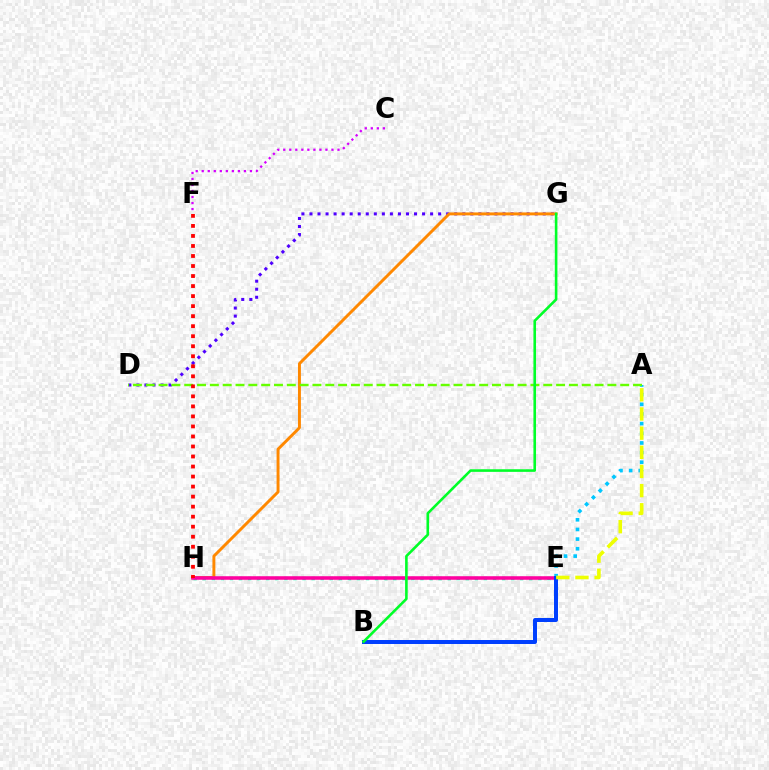{('D', 'G'): [{'color': '#4f00ff', 'line_style': 'dotted', 'thickness': 2.19}], ('G', 'H'): [{'color': '#ff8800', 'line_style': 'solid', 'thickness': 2.11}], ('E', 'H'): [{'color': '#00ffaf', 'line_style': 'dotted', 'thickness': 2.46}, {'color': '#ff00a0', 'line_style': 'solid', 'thickness': 2.55}], ('A', 'E'): [{'color': '#00c7ff', 'line_style': 'dotted', 'thickness': 2.62}, {'color': '#eeff00', 'line_style': 'dashed', 'thickness': 2.6}], ('C', 'F'): [{'color': '#d600ff', 'line_style': 'dotted', 'thickness': 1.64}], ('A', 'D'): [{'color': '#66ff00', 'line_style': 'dashed', 'thickness': 1.74}], ('B', 'E'): [{'color': '#003fff', 'line_style': 'solid', 'thickness': 2.87}], ('B', 'G'): [{'color': '#00ff27', 'line_style': 'solid', 'thickness': 1.87}], ('F', 'H'): [{'color': '#ff0000', 'line_style': 'dotted', 'thickness': 2.72}]}